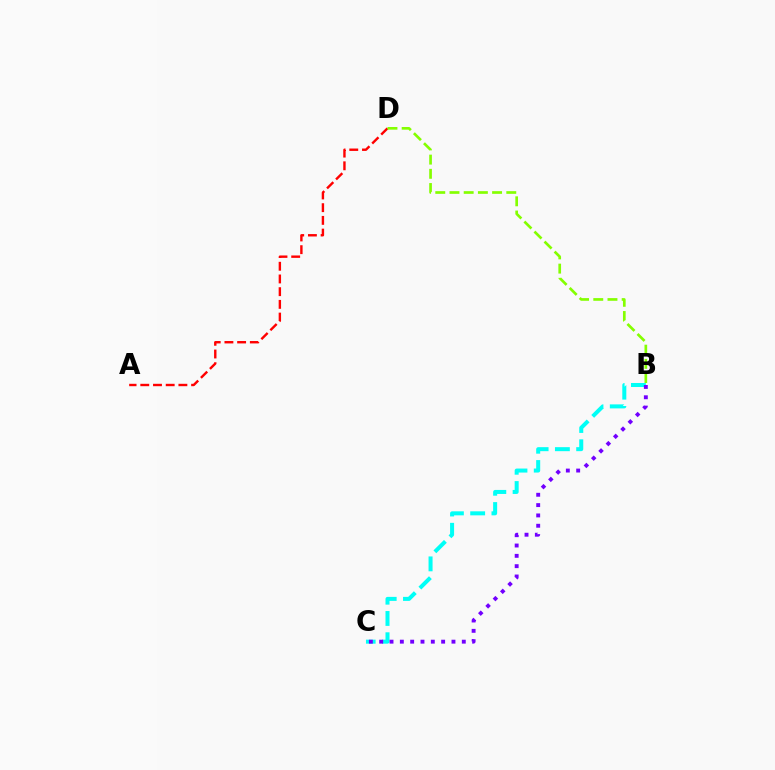{('A', 'D'): [{'color': '#ff0000', 'line_style': 'dashed', 'thickness': 1.73}], ('B', 'C'): [{'color': '#00fff6', 'line_style': 'dashed', 'thickness': 2.89}, {'color': '#7200ff', 'line_style': 'dotted', 'thickness': 2.81}], ('B', 'D'): [{'color': '#84ff00', 'line_style': 'dashed', 'thickness': 1.93}]}